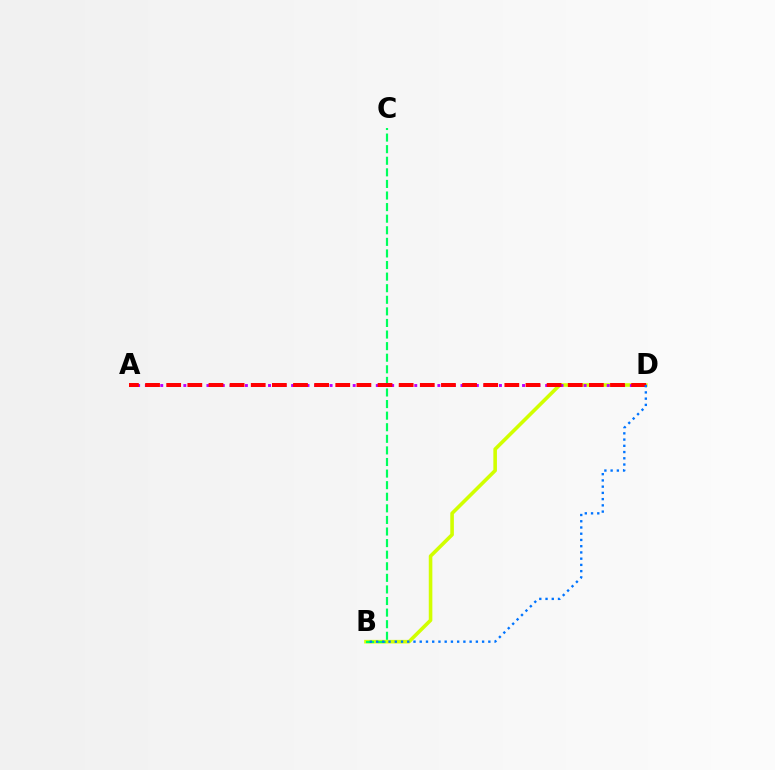{('B', 'D'): [{'color': '#d1ff00', 'line_style': 'solid', 'thickness': 2.59}, {'color': '#0074ff', 'line_style': 'dotted', 'thickness': 1.69}], ('B', 'C'): [{'color': '#00ff5c', 'line_style': 'dashed', 'thickness': 1.57}], ('A', 'D'): [{'color': '#b900ff', 'line_style': 'dotted', 'thickness': 2.09}, {'color': '#ff0000', 'line_style': 'dashed', 'thickness': 2.87}]}